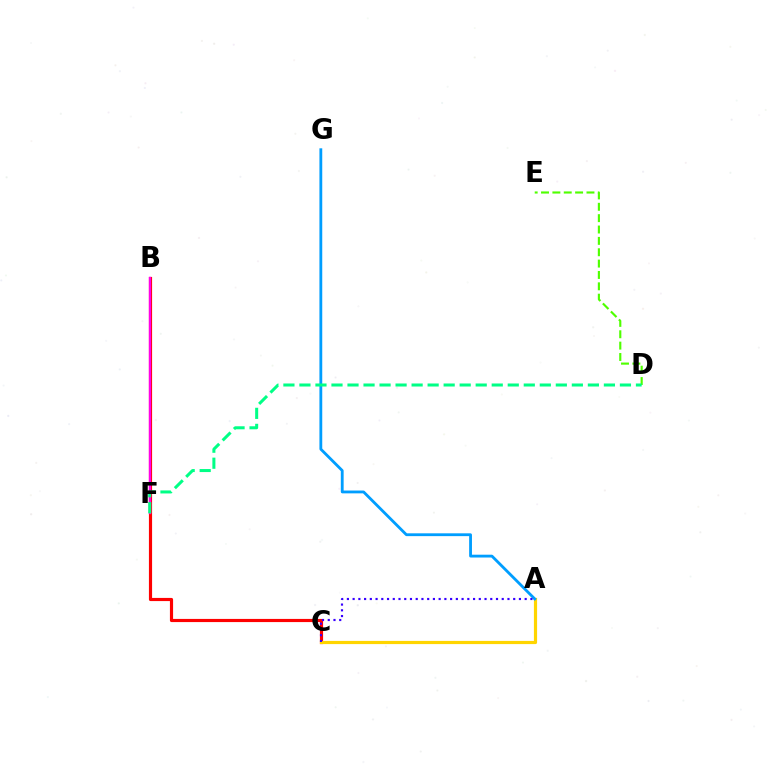{('B', 'C'): [{'color': '#ff0000', 'line_style': 'solid', 'thickness': 2.28}], ('D', 'E'): [{'color': '#4fff00', 'line_style': 'dashed', 'thickness': 1.54}], ('A', 'C'): [{'color': '#ffd500', 'line_style': 'solid', 'thickness': 2.3}, {'color': '#3700ff', 'line_style': 'dotted', 'thickness': 1.56}], ('A', 'G'): [{'color': '#009eff', 'line_style': 'solid', 'thickness': 2.03}], ('B', 'F'): [{'color': '#ff00ed', 'line_style': 'solid', 'thickness': 1.68}], ('D', 'F'): [{'color': '#00ff86', 'line_style': 'dashed', 'thickness': 2.18}]}